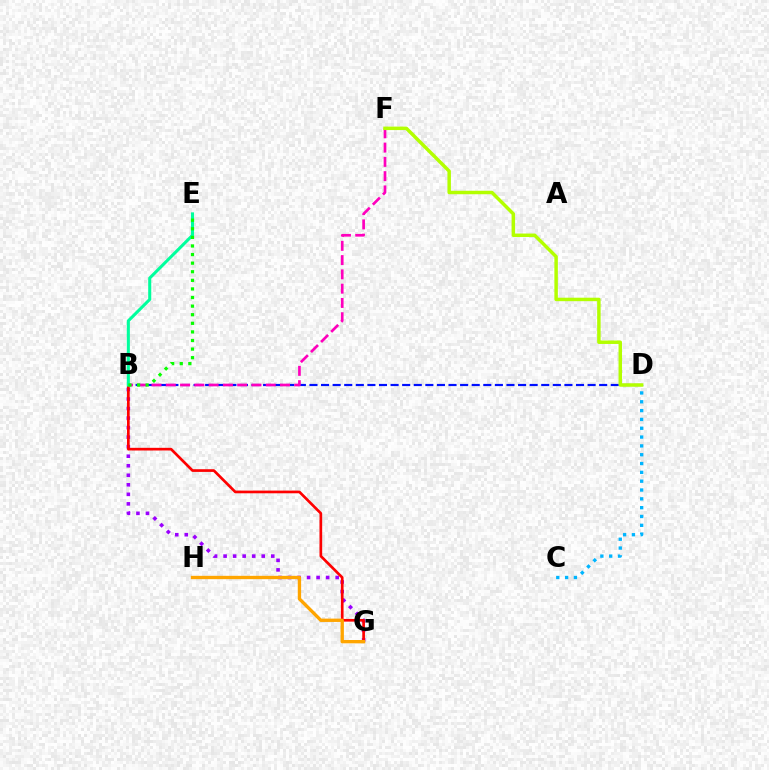{('B', 'G'): [{'color': '#9b00ff', 'line_style': 'dotted', 'thickness': 2.59}, {'color': '#ff0000', 'line_style': 'solid', 'thickness': 1.93}], ('C', 'D'): [{'color': '#00b5ff', 'line_style': 'dotted', 'thickness': 2.4}], ('B', 'D'): [{'color': '#0010ff', 'line_style': 'dashed', 'thickness': 1.57}], ('B', 'F'): [{'color': '#ff00bd', 'line_style': 'dashed', 'thickness': 1.94}], ('G', 'H'): [{'color': '#ffa500', 'line_style': 'solid', 'thickness': 2.4}], ('D', 'F'): [{'color': '#b3ff00', 'line_style': 'solid', 'thickness': 2.5}], ('B', 'E'): [{'color': '#00ff9d', 'line_style': 'solid', 'thickness': 2.2}, {'color': '#08ff00', 'line_style': 'dotted', 'thickness': 2.33}]}